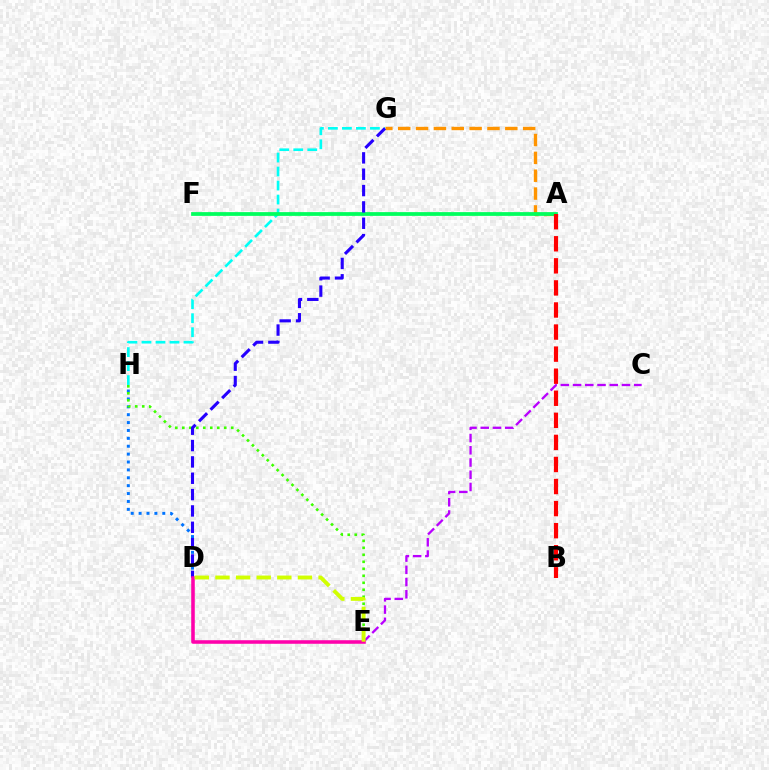{('A', 'G'): [{'color': '#ff9400', 'line_style': 'dashed', 'thickness': 2.43}], ('G', 'H'): [{'color': '#00fff6', 'line_style': 'dashed', 'thickness': 1.9}], ('D', 'H'): [{'color': '#0074ff', 'line_style': 'dotted', 'thickness': 2.14}], ('A', 'F'): [{'color': '#00ff5c', 'line_style': 'solid', 'thickness': 2.71}], ('C', 'E'): [{'color': '#b900ff', 'line_style': 'dashed', 'thickness': 1.66}], ('E', 'H'): [{'color': '#3dff00', 'line_style': 'dotted', 'thickness': 1.9}], ('D', 'G'): [{'color': '#2500ff', 'line_style': 'dashed', 'thickness': 2.22}], ('A', 'B'): [{'color': '#ff0000', 'line_style': 'dashed', 'thickness': 3.0}], ('D', 'E'): [{'color': '#ff00ac', 'line_style': 'solid', 'thickness': 2.56}, {'color': '#d1ff00', 'line_style': 'dashed', 'thickness': 2.8}]}